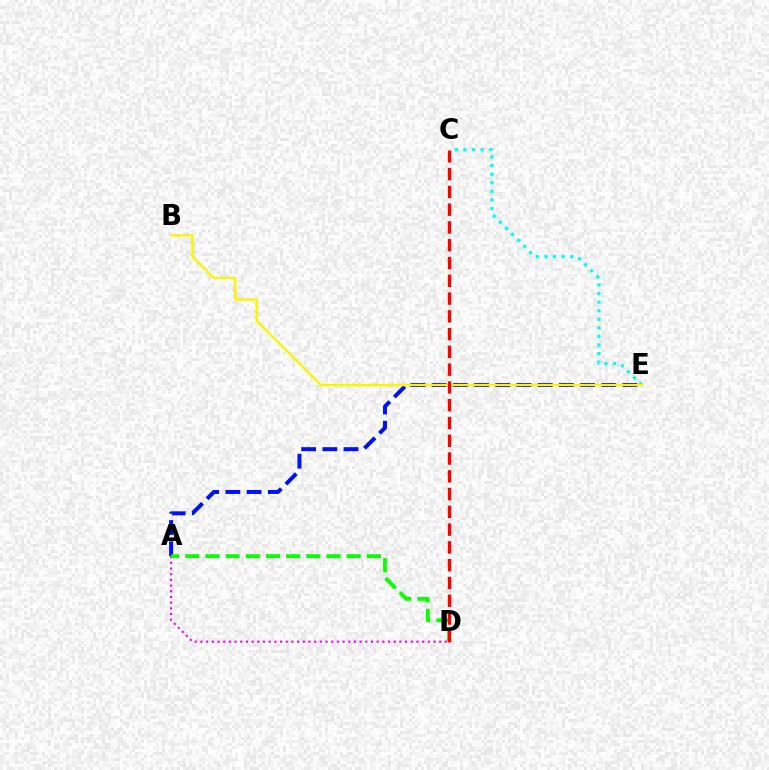{('C', 'E'): [{'color': '#00fff6', 'line_style': 'dotted', 'thickness': 2.33}], ('A', 'E'): [{'color': '#0010ff', 'line_style': 'dashed', 'thickness': 2.88}], ('B', 'E'): [{'color': '#fcf500', 'line_style': 'solid', 'thickness': 1.73}], ('A', 'D'): [{'color': '#ee00ff', 'line_style': 'dotted', 'thickness': 1.54}, {'color': '#08ff00', 'line_style': 'dashed', 'thickness': 2.74}], ('C', 'D'): [{'color': '#ff0000', 'line_style': 'dashed', 'thickness': 2.41}]}